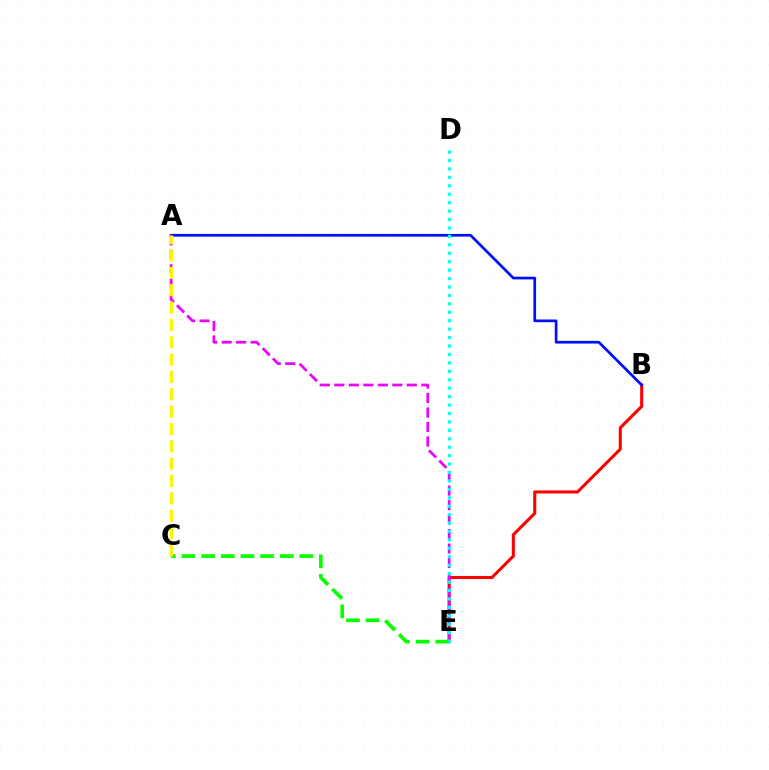{('B', 'E'): [{'color': '#ff0000', 'line_style': 'solid', 'thickness': 2.2}], ('A', 'B'): [{'color': '#0010ff', 'line_style': 'solid', 'thickness': 1.95}], ('A', 'E'): [{'color': '#ee00ff', 'line_style': 'dashed', 'thickness': 1.97}], ('C', 'E'): [{'color': '#08ff00', 'line_style': 'dashed', 'thickness': 2.67}], ('A', 'C'): [{'color': '#fcf500', 'line_style': 'dashed', 'thickness': 2.36}], ('D', 'E'): [{'color': '#00fff6', 'line_style': 'dotted', 'thickness': 2.29}]}